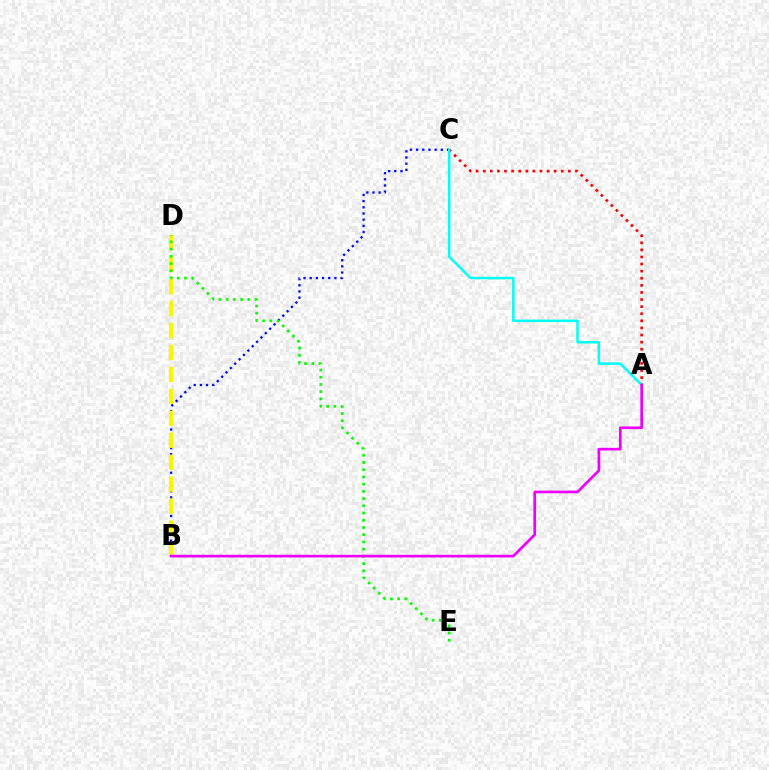{('A', 'C'): [{'color': '#ff0000', 'line_style': 'dotted', 'thickness': 1.93}, {'color': '#00fff6', 'line_style': 'solid', 'thickness': 1.79}], ('B', 'C'): [{'color': '#0010ff', 'line_style': 'dotted', 'thickness': 1.68}], ('B', 'D'): [{'color': '#fcf500', 'line_style': 'dashed', 'thickness': 2.98}], ('D', 'E'): [{'color': '#08ff00', 'line_style': 'dotted', 'thickness': 1.96}], ('A', 'B'): [{'color': '#ee00ff', 'line_style': 'solid', 'thickness': 1.93}]}